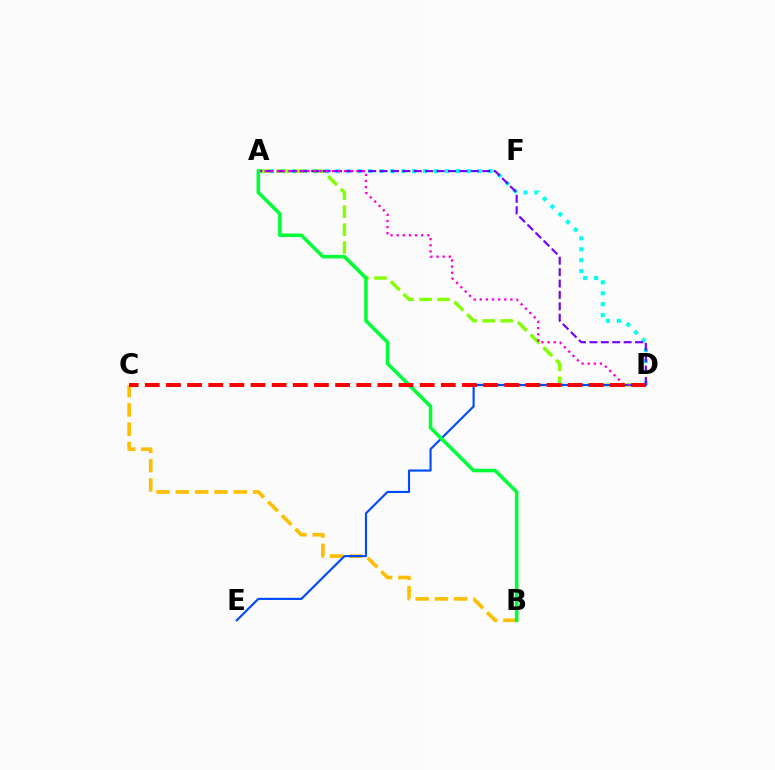{('A', 'D'): [{'color': '#00fff6', 'line_style': 'dotted', 'thickness': 2.97}, {'color': '#84ff00', 'line_style': 'dashed', 'thickness': 2.44}, {'color': '#7200ff', 'line_style': 'dashed', 'thickness': 1.55}, {'color': '#ff00cf', 'line_style': 'dotted', 'thickness': 1.66}], ('B', 'C'): [{'color': '#ffbd00', 'line_style': 'dashed', 'thickness': 2.62}], ('D', 'E'): [{'color': '#004bff', 'line_style': 'solid', 'thickness': 1.55}], ('A', 'B'): [{'color': '#00ff39', 'line_style': 'solid', 'thickness': 2.56}], ('C', 'D'): [{'color': '#ff0000', 'line_style': 'dashed', 'thickness': 2.87}]}